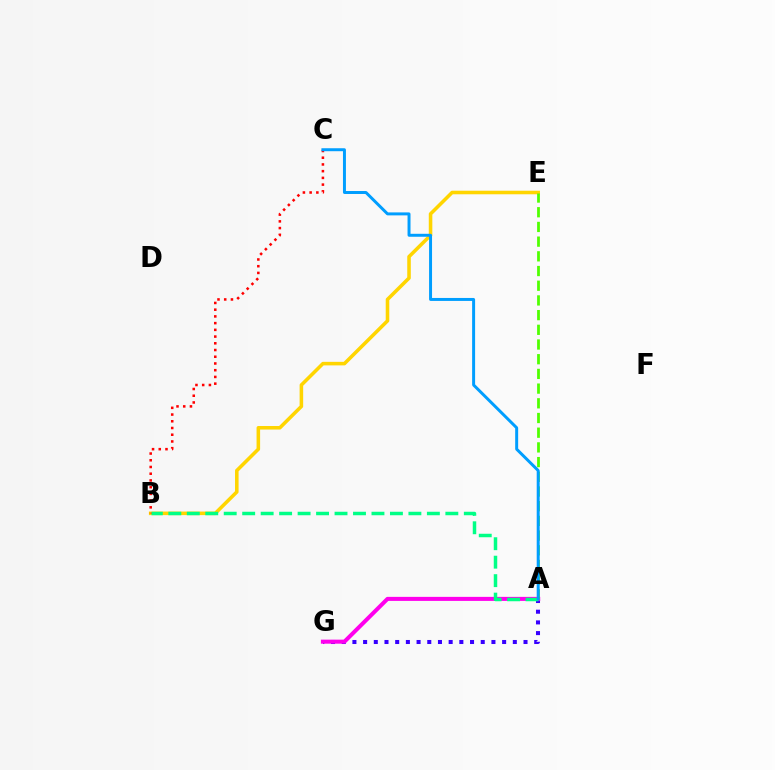{('A', 'G'): [{'color': '#3700ff', 'line_style': 'dotted', 'thickness': 2.91}, {'color': '#ff00ed', 'line_style': 'solid', 'thickness': 2.91}], ('B', 'E'): [{'color': '#ffd500', 'line_style': 'solid', 'thickness': 2.56}], ('A', 'B'): [{'color': '#00ff86', 'line_style': 'dashed', 'thickness': 2.51}], ('B', 'C'): [{'color': '#ff0000', 'line_style': 'dotted', 'thickness': 1.83}], ('A', 'E'): [{'color': '#4fff00', 'line_style': 'dashed', 'thickness': 2.0}], ('A', 'C'): [{'color': '#009eff', 'line_style': 'solid', 'thickness': 2.14}]}